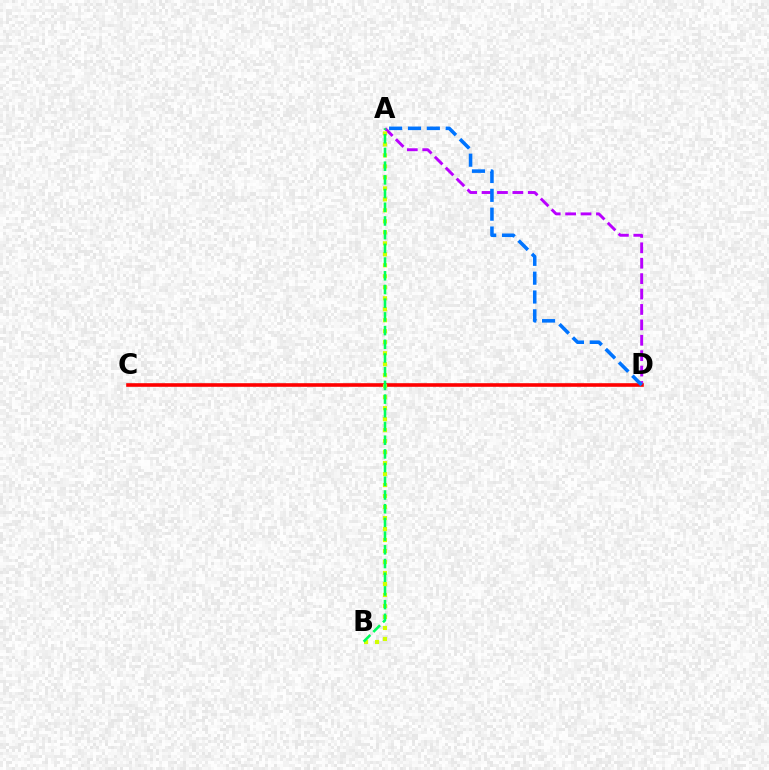{('A', 'D'): [{'color': '#b900ff', 'line_style': 'dashed', 'thickness': 2.09}, {'color': '#0074ff', 'line_style': 'dashed', 'thickness': 2.56}], ('C', 'D'): [{'color': '#ff0000', 'line_style': 'solid', 'thickness': 2.59}], ('A', 'B'): [{'color': '#d1ff00', 'line_style': 'dotted', 'thickness': 2.99}, {'color': '#00ff5c', 'line_style': 'dashed', 'thickness': 1.86}]}